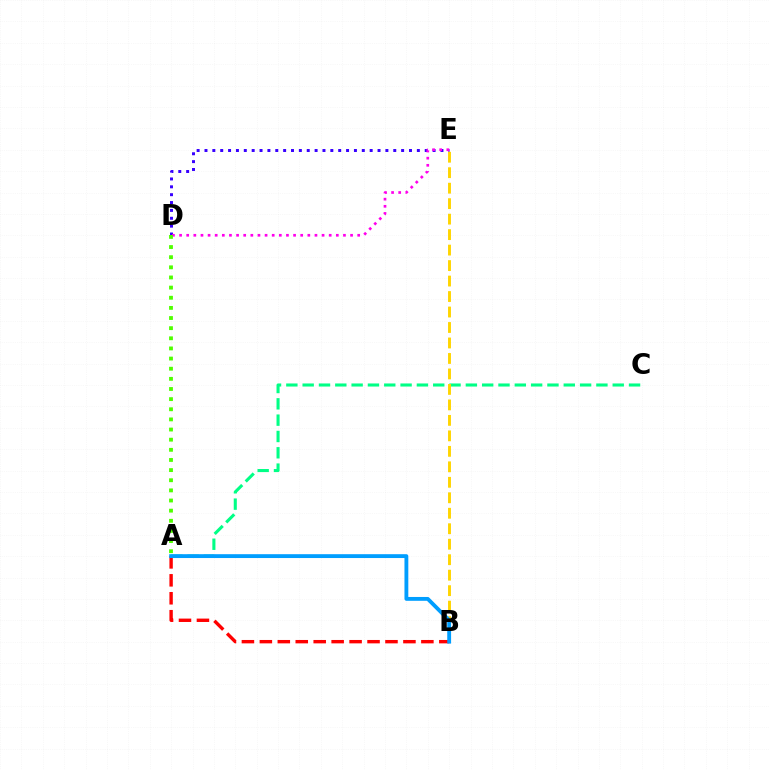{('D', 'E'): [{'color': '#3700ff', 'line_style': 'dotted', 'thickness': 2.14}, {'color': '#ff00ed', 'line_style': 'dotted', 'thickness': 1.94}], ('A', 'C'): [{'color': '#00ff86', 'line_style': 'dashed', 'thickness': 2.22}], ('B', 'E'): [{'color': '#ffd500', 'line_style': 'dashed', 'thickness': 2.1}], ('A', 'B'): [{'color': '#ff0000', 'line_style': 'dashed', 'thickness': 2.44}, {'color': '#009eff', 'line_style': 'solid', 'thickness': 2.77}], ('A', 'D'): [{'color': '#4fff00', 'line_style': 'dotted', 'thickness': 2.75}]}